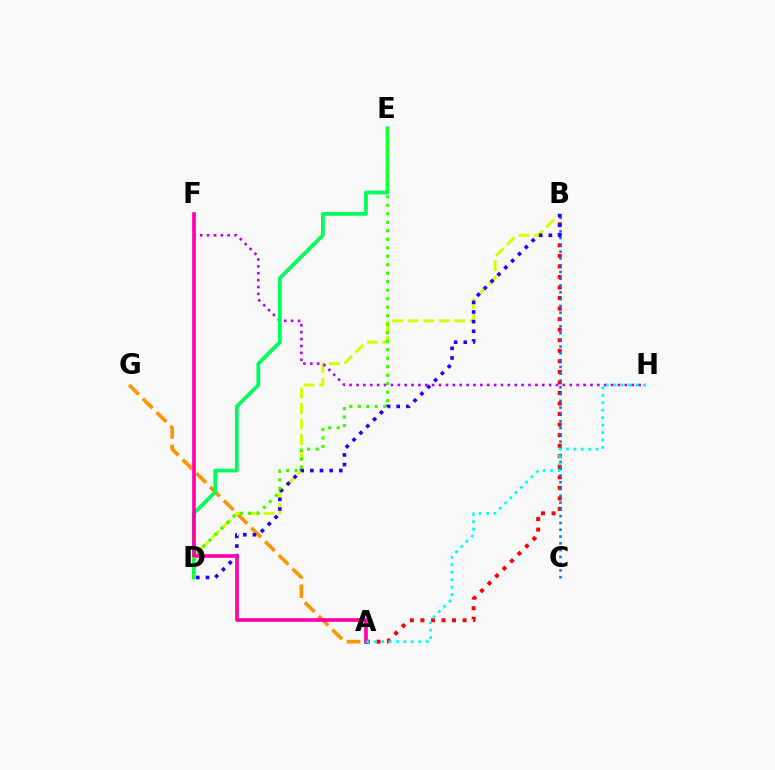{('A', 'B'): [{'color': '#ff0000', 'line_style': 'dotted', 'thickness': 2.87}], ('A', 'G'): [{'color': '#ff9400', 'line_style': 'dashed', 'thickness': 2.63}], ('B', 'C'): [{'color': '#0074ff', 'line_style': 'dotted', 'thickness': 1.84}], ('B', 'D'): [{'color': '#d1ff00', 'line_style': 'dashed', 'thickness': 2.12}, {'color': '#2500ff', 'line_style': 'dotted', 'thickness': 2.62}], ('F', 'H'): [{'color': '#b900ff', 'line_style': 'dotted', 'thickness': 1.87}], ('D', 'E'): [{'color': '#00ff5c', 'line_style': 'solid', 'thickness': 2.7}, {'color': '#3dff00', 'line_style': 'dotted', 'thickness': 2.31}], ('A', 'F'): [{'color': '#ff00ac', 'line_style': 'solid', 'thickness': 2.64}], ('A', 'H'): [{'color': '#00fff6', 'line_style': 'dotted', 'thickness': 2.02}]}